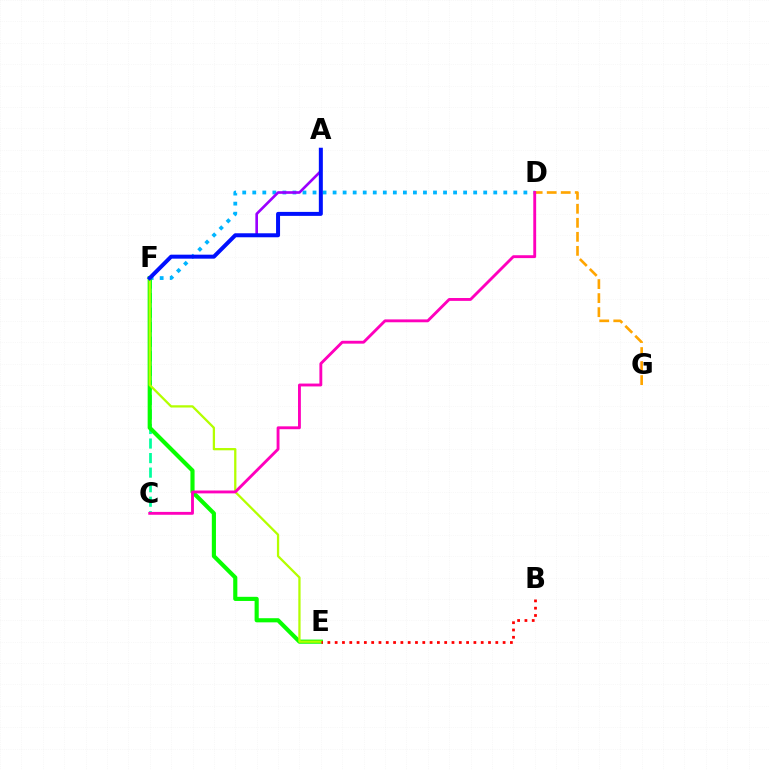{('D', 'G'): [{'color': '#ffa500', 'line_style': 'dashed', 'thickness': 1.91}], ('D', 'F'): [{'color': '#00b5ff', 'line_style': 'dotted', 'thickness': 2.73}], ('C', 'F'): [{'color': '#00ff9d', 'line_style': 'dashed', 'thickness': 1.98}], ('E', 'F'): [{'color': '#08ff00', 'line_style': 'solid', 'thickness': 2.98}, {'color': '#b3ff00', 'line_style': 'solid', 'thickness': 1.64}], ('A', 'F'): [{'color': '#9b00ff', 'line_style': 'solid', 'thickness': 1.9}, {'color': '#0010ff', 'line_style': 'solid', 'thickness': 2.87}], ('B', 'E'): [{'color': '#ff0000', 'line_style': 'dotted', 'thickness': 1.98}], ('C', 'D'): [{'color': '#ff00bd', 'line_style': 'solid', 'thickness': 2.07}]}